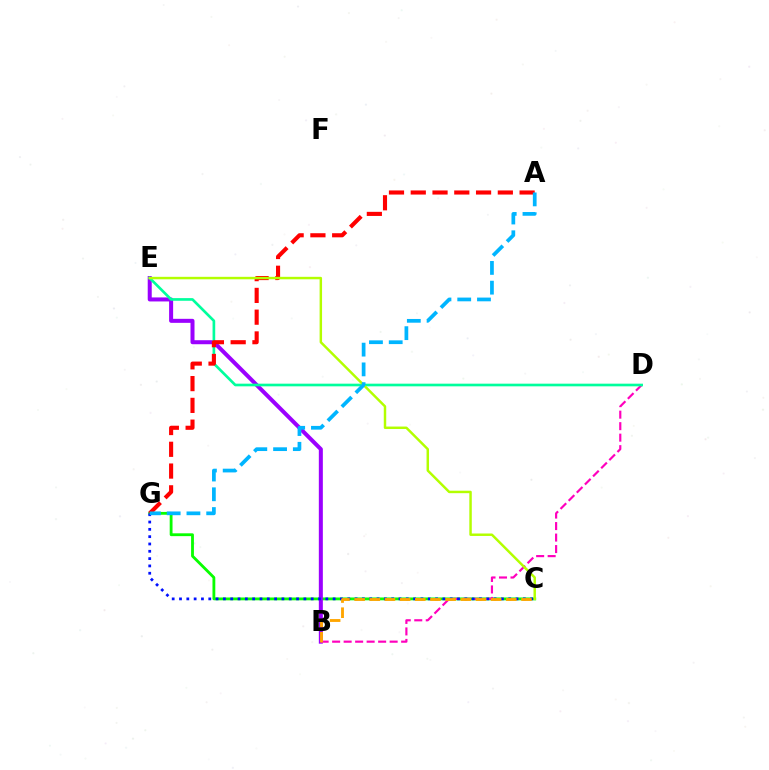{('C', 'G'): [{'color': '#08ff00', 'line_style': 'solid', 'thickness': 2.03}, {'color': '#0010ff', 'line_style': 'dotted', 'thickness': 1.99}], ('B', 'E'): [{'color': '#9b00ff', 'line_style': 'solid', 'thickness': 2.89}], ('B', 'D'): [{'color': '#ff00bd', 'line_style': 'dashed', 'thickness': 1.56}], ('D', 'E'): [{'color': '#00ff9d', 'line_style': 'solid', 'thickness': 1.92}], ('A', 'G'): [{'color': '#ff0000', 'line_style': 'dashed', 'thickness': 2.96}, {'color': '#00b5ff', 'line_style': 'dashed', 'thickness': 2.68}], ('C', 'E'): [{'color': '#b3ff00', 'line_style': 'solid', 'thickness': 1.77}], ('B', 'C'): [{'color': '#ffa500', 'line_style': 'dashed', 'thickness': 2.06}]}